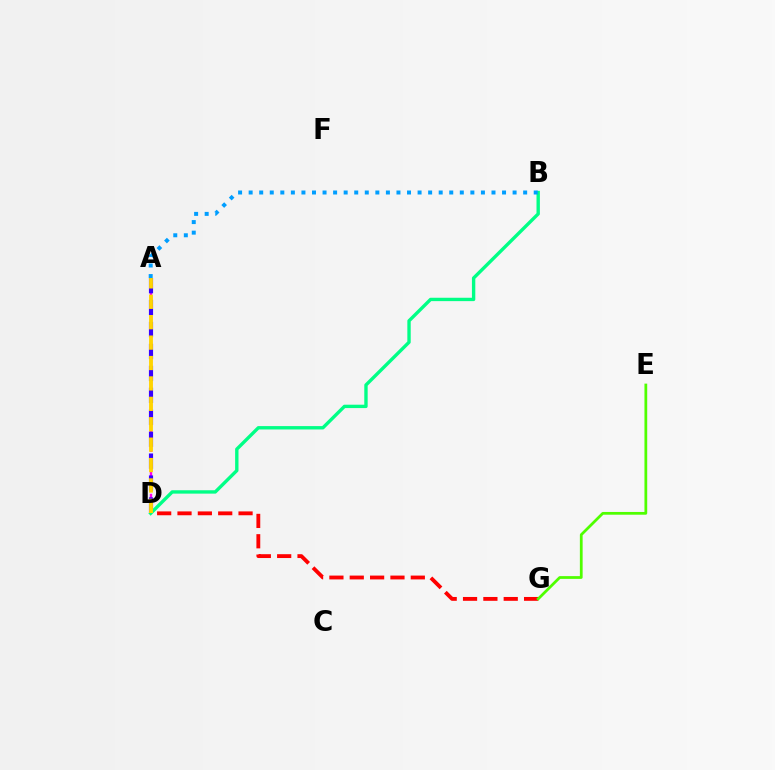{('A', 'D'): [{'color': '#ff00ed', 'line_style': 'dashed', 'thickness': 1.72}, {'color': '#3700ff', 'line_style': 'dashed', 'thickness': 2.98}, {'color': '#ffd500', 'line_style': 'dashed', 'thickness': 2.77}], ('D', 'G'): [{'color': '#ff0000', 'line_style': 'dashed', 'thickness': 2.76}], ('B', 'D'): [{'color': '#00ff86', 'line_style': 'solid', 'thickness': 2.43}], ('E', 'G'): [{'color': '#4fff00', 'line_style': 'solid', 'thickness': 1.98}], ('A', 'B'): [{'color': '#009eff', 'line_style': 'dotted', 'thickness': 2.87}]}